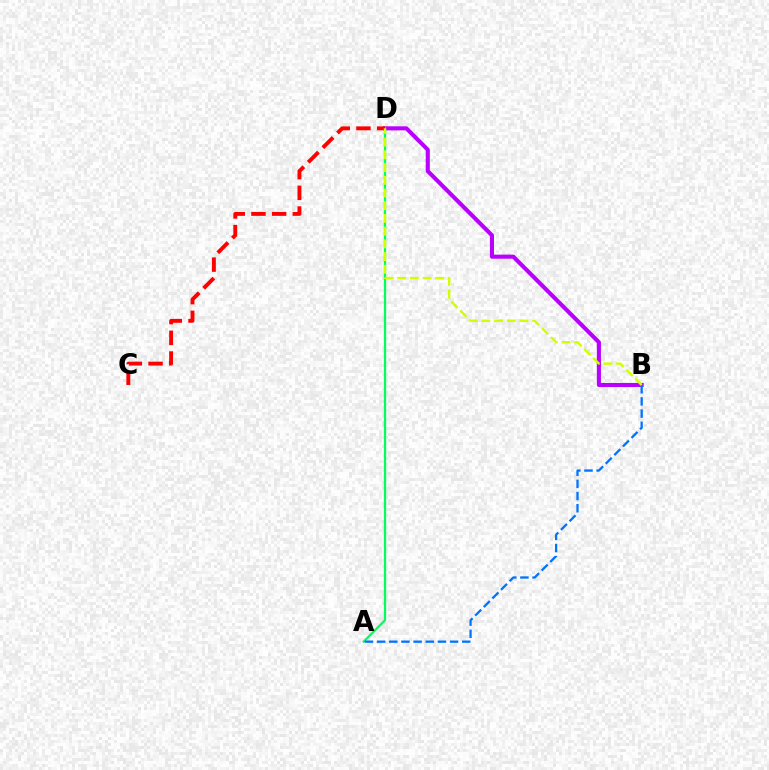{('B', 'D'): [{'color': '#b900ff', 'line_style': 'solid', 'thickness': 2.94}, {'color': '#d1ff00', 'line_style': 'dashed', 'thickness': 1.73}], ('A', 'D'): [{'color': '#00ff5c', 'line_style': 'solid', 'thickness': 1.61}], ('C', 'D'): [{'color': '#ff0000', 'line_style': 'dashed', 'thickness': 2.81}], ('A', 'B'): [{'color': '#0074ff', 'line_style': 'dashed', 'thickness': 1.65}]}